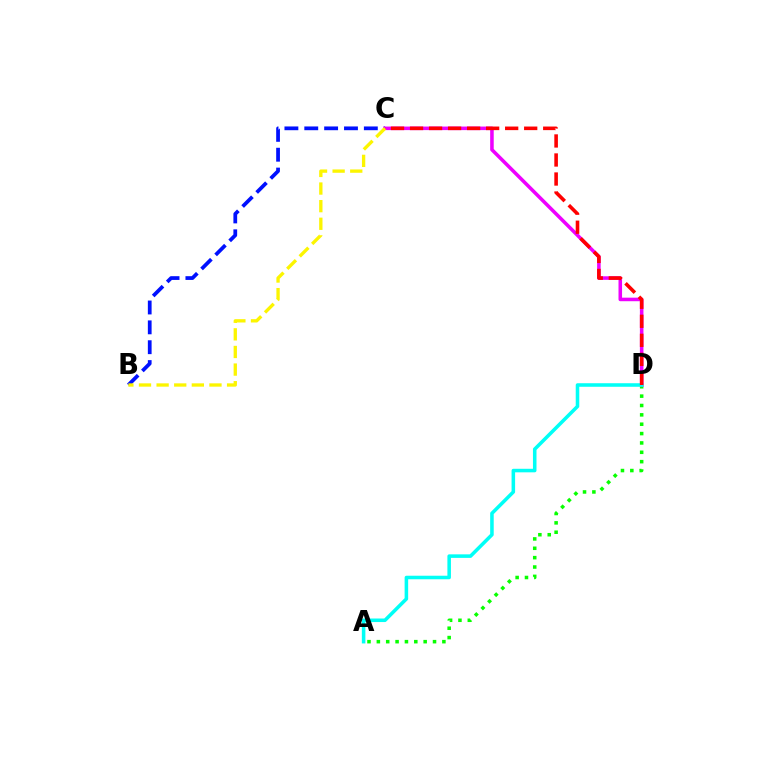{('B', 'C'): [{'color': '#0010ff', 'line_style': 'dashed', 'thickness': 2.7}, {'color': '#fcf500', 'line_style': 'dashed', 'thickness': 2.39}], ('A', 'D'): [{'color': '#08ff00', 'line_style': 'dotted', 'thickness': 2.54}, {'color': '#00fff6', 'line_style': 'solid', 'thickness': 2.55}], ('C', 'D'): [{'color': '#ee00ff', 'line_style': 'solid', 'thickness': 2.56}, {'color': '#ff0000', 'line_style': 'dashed', 'thickness': 2.58}]}